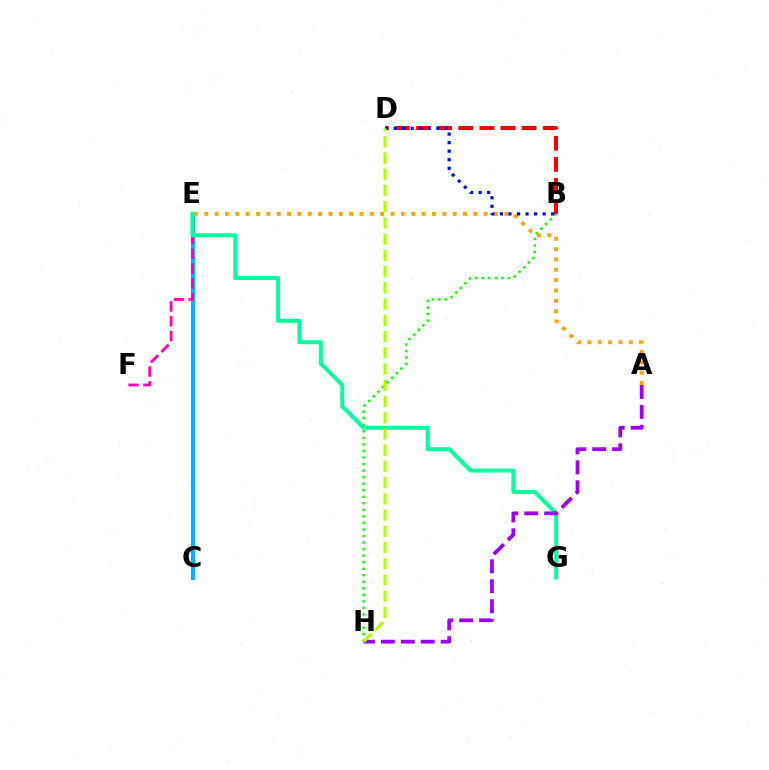{('B', 'H'): [{'color': '#08ff00', 'line_style': 'dotted', 'thickness': 1.78}], ('C', 'E'): [{'color': '#00b5ff', 'line_style': 'solid', 'thickness': 2.96}], ('A', 'E'): [{'color': '#ffa500', 'line_style': 'dotted', 'thickness': 2.81}], ('B', 'D'): [{'color': '#ff0000', 'line_style': 'dashed', 'thickness': 2.87}, {'color': '#0010ff', 'line_style': 'dotted', 'thickness': 2.32}], ('E', 'F'): [{'color': '#ff00bd', 'line_style': 'dashed', 'thickness': 2.01}], ('E', 'G'): [{'color': '#00ff9d', 'line_style': 'solid', 'thickness': 2.85}], ('A', 'H'): [{'color': '#9b00ff', 'line_style': 'dashed', 'thickness': 2.71}], ('D', 'H'): [{'color': '#b3ff00', 'line_style': 'dashed', 'thickness': 2.2}]}